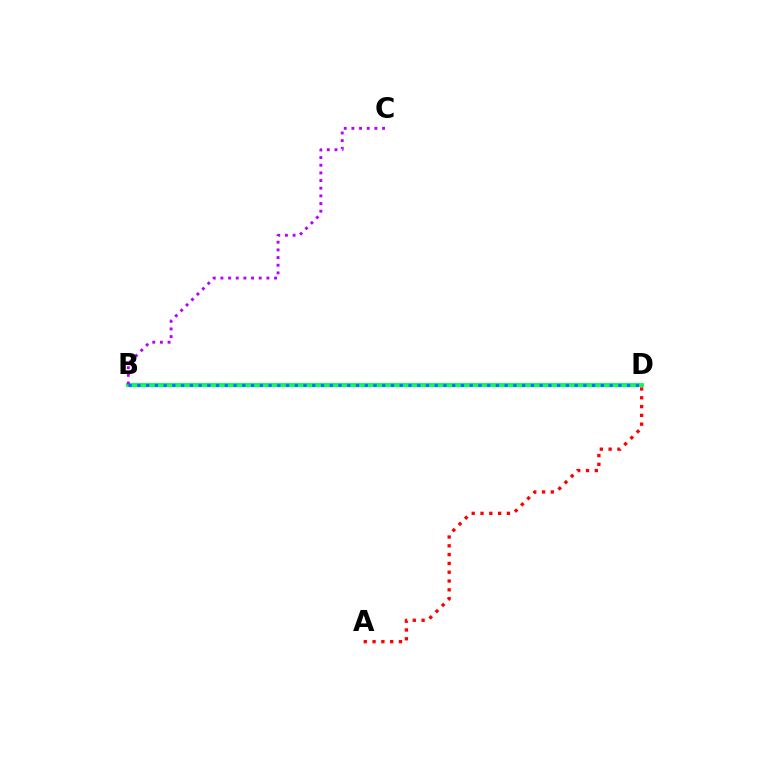{('B', 'D'): [{'color': '#d1ff00', 'line_style': 'solid', 'thickness': 2.58}, {'color': '#00ff5c', 'line_style': 'solid', 'thickness': 2.73}, {'color': '#0074ff', 'line_style': 'dotted', 'thickness': 2.38}], ('A', 'D'): [{'color': '#ff0000', 'line_style': 'dotted', 'thickness': 2.39}], ('B', 'C'): [{'color': '#b900ff', 'line_style': 'dotted', 'thickness': 2.08}]}